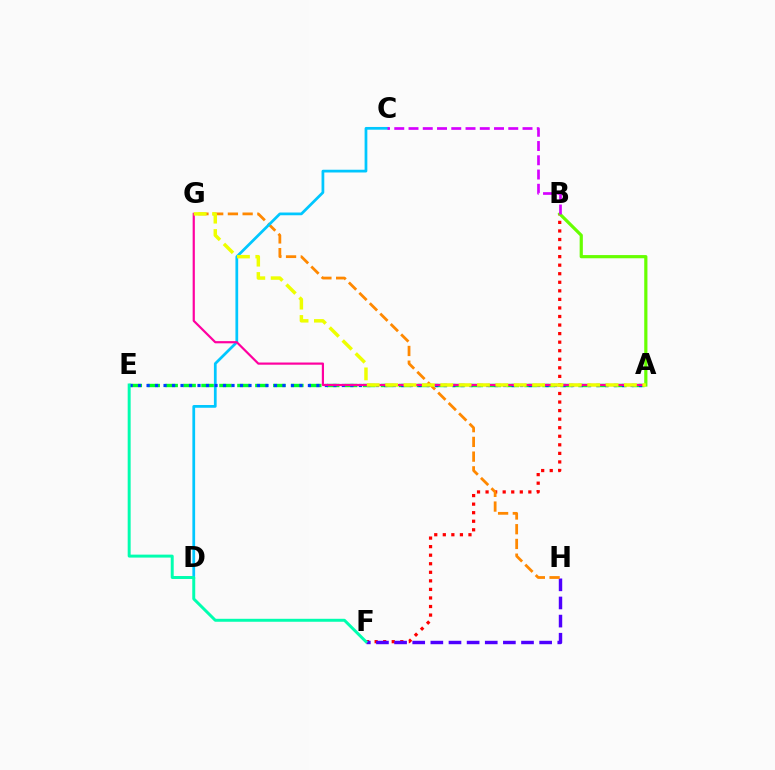{('B', 'F'): [{'color': '#ff0000', 'line_style': 'dotted', 'thickness': 2.32}], ('F', 'H'): [{'color': '#4f00ff', 'line_style': 'dashed', 'thickness': 2.46}], ('A', 'E'): [{'color': '#00ff27', 'line_style': 'dashed', 'thickness': 2.44}, {'color': '#003fff', 'line_style': 'dotted', 'thickness': 2.31}], ('G', 'H'): [{'color': '#ff8800', 'line_style': 'dashed', 'thickness': 2.0}], ('C', 'D'): [{'color': '#00c7ff', 'line_style': 'solid', 'thickness': 1.98}], ('A', 'G'): [{'color': '#ff00a0', 'line_style': 'solid', 'thickness': 1.58}, {'color': '#eeff00', 'line_style': 'dashed', 'thickness': 2.5}], ('A', 'B'): [{'color': '#66ff00', 'line_style': 'solid', 'thickness': 2.3}], ('E', 'F'): [{'color': '#00ffaf', 'line_style': 'solid', 'thickness': 2.13}], ('B', 'C'): [{'color': '#d600ff', 'line_style': 'dashed', 'thickness': 1.94}]}